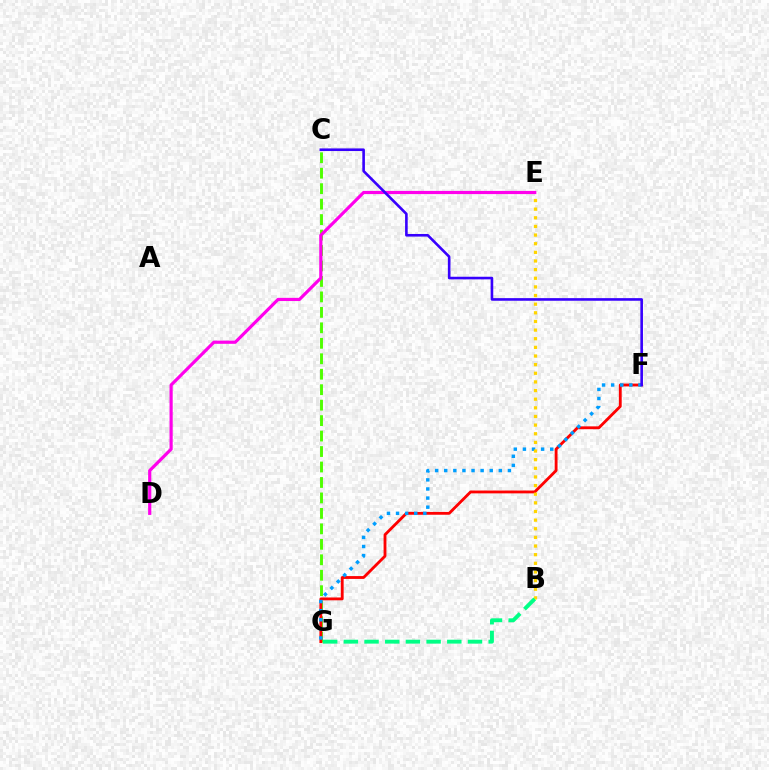{('C', 'G'): [{'color': '#4fff00', 'line_style': 'dashed', 'thickness': 2.1}], ('F', 'G'): [{'color': '#ff0000', 'line_style': 'solid', 'thickness': 2.04}, {'color': '#009eff', 'line_style': 'dotted', 'thickness': 2.47}], ('B', 'E'): [{'color': '#ffd500', 'line_style': 'dotted', 'thickness': 2.35}], ('D', 'E'): [{'color': '#ff00ed', 'line_style': 'solid', 'thickness': 2.29}], ('C', 'F'): [{'color': '#3700ff', 'line_style': 'solid', 'thickness': 1.88}], ('B', 'G'): [{'color': '#00ff86', 'line_style': 'dashed', 'thickness': 2.81}]}